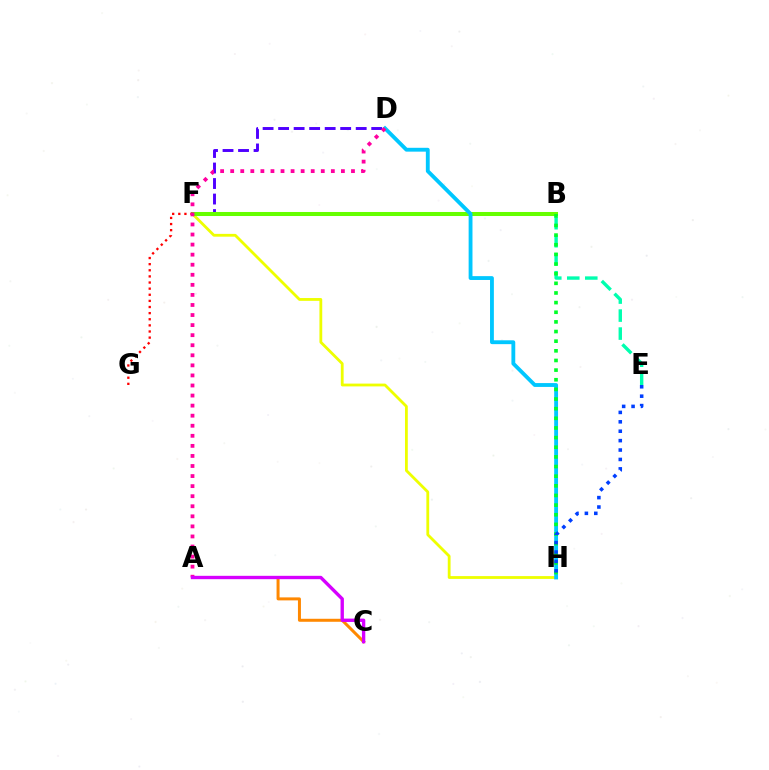{('F', 'H'): [{'color': '#eeff00', 'line_style': 'solid', 'thickness': 2.02}], ('D', 'F'): [{'color': '#4f00ff', 'line_style': 'dashed', 'thickness': 2.11}], ('B', 'F'): [{'color': '#66ff00', 'line_style': 'solid', 'thickness': 2.9}], ('A', 'C'): [{'color': '#ff8800', 'line_style': 'solid', 'thickness': 2.16}, {'color': '#d600ff', 'line_style': 'solid', 'thickness': 2.42}], ('F', 'G'): [{'color': '#ff0000', 'line_style': 'dotted', 'thickness': 1.66}], ('D', 'H'): [{'color': '#00c7ff', 'line_style': 'solid', 'thickness': 2.77}], ('B', 'E'): [{'color': '#00ffaf', 'line_style': 'dashed', 'thickness': 2.45}], ('A', 'D'): [{'color': '#ff00a0', 'line_style': 'dotted', 'thickness': 2.73}], ('B', 'H'): [{'color': '#00ff27', 'line_style': 'dotted', 'thickness': 2.62}], ('E', 'H'): [{'color': '#003fff', 'line_style': 'dotted', 'thickness': 2.56}]}